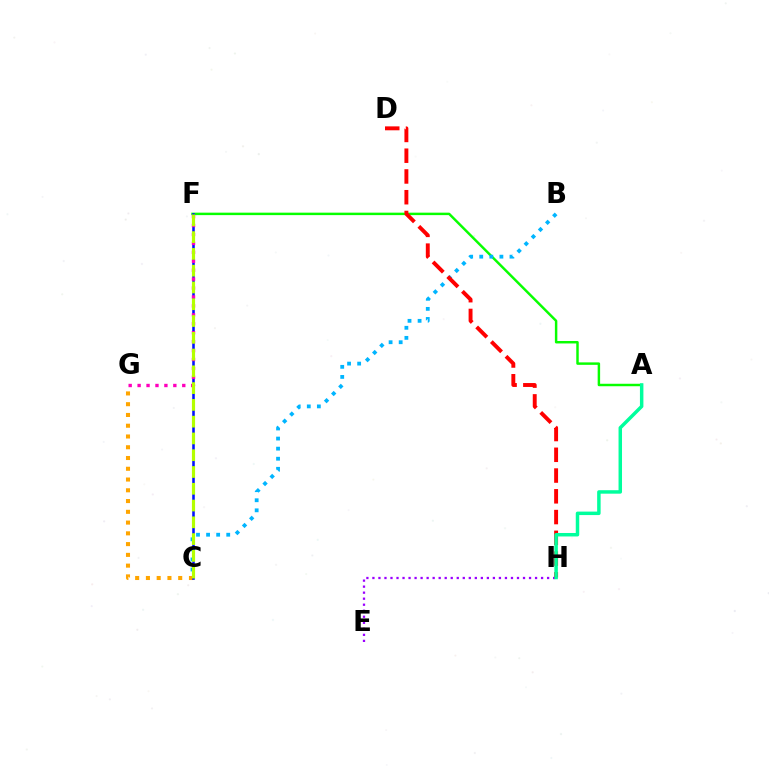{('C', 'G'): [{'color': '#ffa500', 'line_style': 'dotted', 'thickness': 2.92}], ('E', 'H'): [{'color': '#9b00ff', 'line_style': 'dotted', 'thickness': 1.64}], ('A', 'F'): [{'color': '#08ff00', 'line_style': 'solid', 'thickness': 1.77}], ('C', 'F'): [{'color': '#0010ff', 'line_style': 'solid', 'thickness': 1.85}, {'color': '#b3ff00', 'line_style': 'dashed', 'thickness': 2.28}], ('B', 'C'): [{'color': '#00b5ff', 'line_style': 'dotted', 'thickness': 2.74}], ('F', 'G'): [{'color': '#ff00bd', 'line_style': 'dotted', 'thickness': 2.43}], ('D', 'H'): [{'color': '#ff0000', 'line_style': 'dashed', 'thickness': 2.82}], ('A', 'H'): [{'color': '#00ff9d', 'line_style': 'solid', 'thickness': 2.5}]}